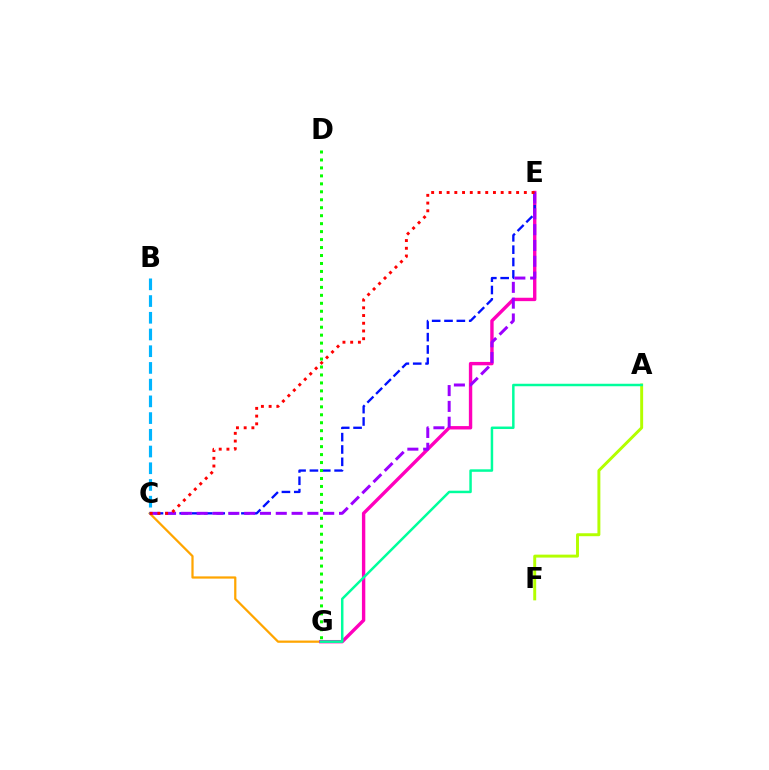{('C', 'G'): [{'color': '#ffa500', 'line_style': 'solid', 'thickness': 1.61}], ('E', 'G'): [{'color': '#ff00bd', 'line_style': 'solid', 'thickness': 2.44}], ('A', 'F'): [{'color': '#b3ff00', 'line_style': 'solid', 'thickness': 2.12}], ('C', 'E'): [{'color': '#0010ff', 'line_style': 'dashed', 'thickness': 1.68}, {'color': '#9b00ff', 'line_style': 'dashed', 'thickness': 2.15}, {'color': '#ff0000', 'line_style': 'dotted', 'thickness': 2.1}], ('A', 'G'): [{'color': '#00ff9d', 'line_style': 'solid', 'thickness': 1.79}], ('B', 'C'): [{'color': '#00b5ff', 'line_style': 'dashed', 'thickness': 2.27}], ('D', 'G'): [{'color': '#08ff00', 'line_style': 'dotted', 'thickness': 2.16}]}